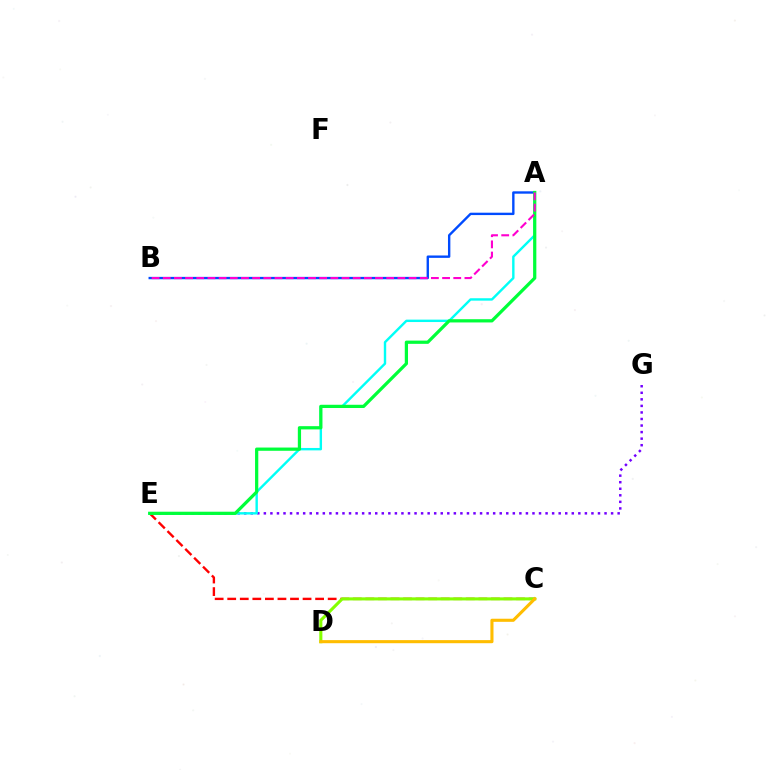{('E', 'G'): [{'color': '#7200ff', 'line_style': 'dotted', 'thickness': 1.78}], ('C', 'E'): [{'color': '#ff0000', 'line_style': 'dashed', 'thickness': 1.71}], ('A', 'E'): [{'color': '#00fff6', 'line_style': 'solid', 'thickness': 1.73}, {'color': '#00ff39', 'line_style': 'solid', 'thickness': 2.33}], ('A', 'B'): [{'color': '#004bff', 'line_style': 'solid', 'thickness': 1.71}, {'color': '#ff00cf', 'line_style': 'dashed', 'thickness': 1.52}], ('C', 'D'): [{'color': '#84ff00', 'line_style': 'solid', 'thickness': 2.22}, {'color': '#ffbd00', 'line_style': 'solid', 'thickness': 2.23}]}